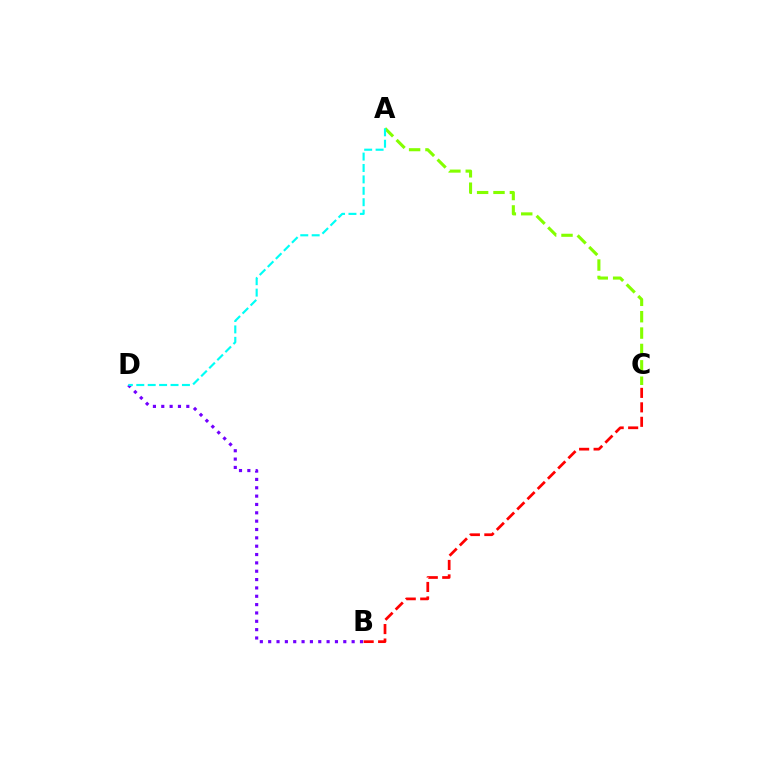{('A', 'C'): [{'color': '#84ff00', 'line_style': 'dashed', 'thickness': 2.22}], ('B', 'D'): [{'color': '#7200ff', 'line_style': 'dotted', 'thickness': 2.27}], ('A', 'D'): [{'color': '#00fff6', 'line_style': 'dashed', 'thickness': 1.55}], ('B', 'C'): [{'color': '#ff0000', 'line_style': 'dashed', 'thickness': 1.97}]}